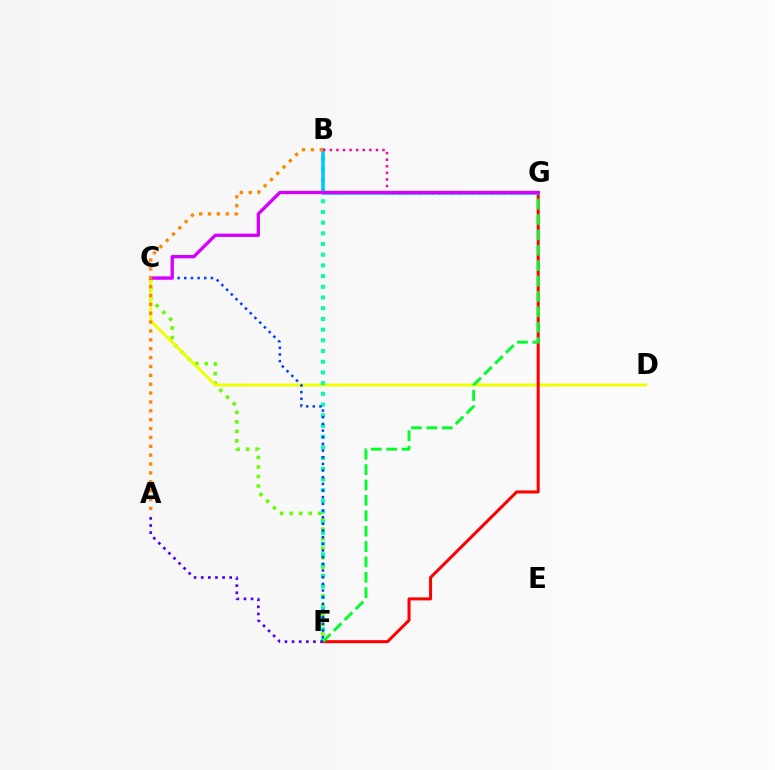{('C', 'F'): [{'color': '#66ff00', 'line_style': 'dotted', 'thickness': 2.59}, {'color': '#003fff', 'line_style': 'dotted', 'thickness': 1.81}], ('C', 'D'): [{'color': '#eeff00', 'line_style': 'solid', 'thickness': 2.09}], ('B', 'F'): [{'color': '#00ffaf', 'line_style': 'dotted', 'thickness': 2.91}], ('F', 'G'): [{'color': '#ff0000', 'line_style': 'solid', 'thickness': 2.18}, {'color': '#00ff27', 'line_style': 'dashed', 'thickness': 2.09}], ('B', 'G'): [{'color': '#00c7ff', 'line_style': 'solid', 'thickness': 2.56}, {'color': '#ff00a0', 'line_style': 'dotted', 'thickness': 1.79}], ('A', 'F'): [{'color': '#4f00ff', 'line_style': 'dotted', 'thickness': 1.94}], ('C', 'G'): [{'color': '#d600ff', 'line_style': 'solid', 'thickness': 2.4}], ('A', 'B'): [{'color': '#ff8800', 'line_style': 'dotted', 'thickness': 2.41}]}